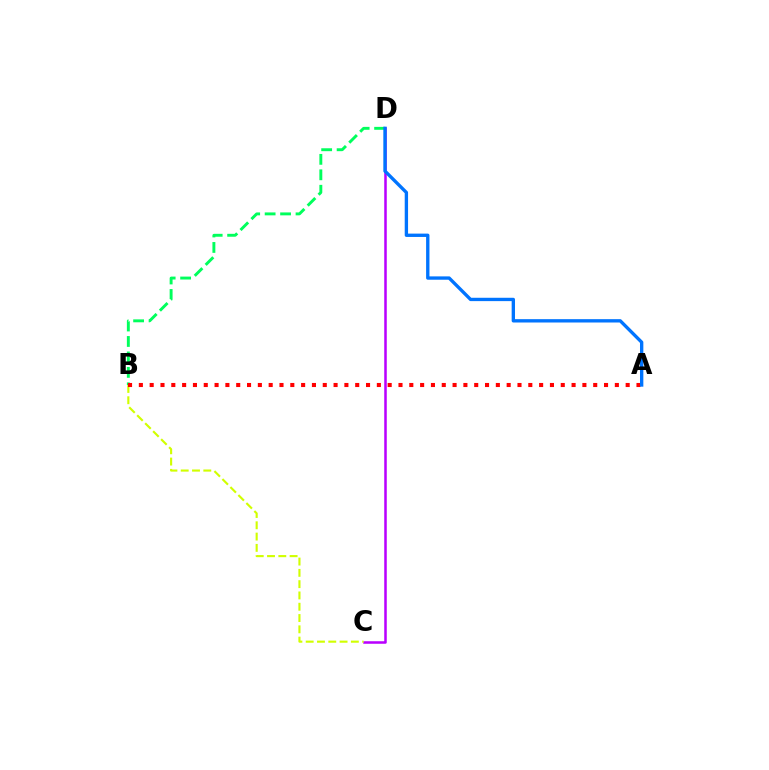{('C', 'D'): [{'color': '#b900ff', 'line_style': 'solid', 'thickness': 1.82}], ('B', 'D'): [{'color': '#00ff5c', 'line_style': 'dashed', 'thickness': 2.1}], ('B', 'C'): [{'color': '#d1ff00', 'line_style': 'dashed', 'thickness': 1.53}], ('A', 'B'): [{'color': '#ff0000', 'line_style': 'dotted', 'thickness': 2.94}], ('A', 'D'): [{'color': '#0074ff', 'line_style': 'solid', 'thickness': 2.41}]}